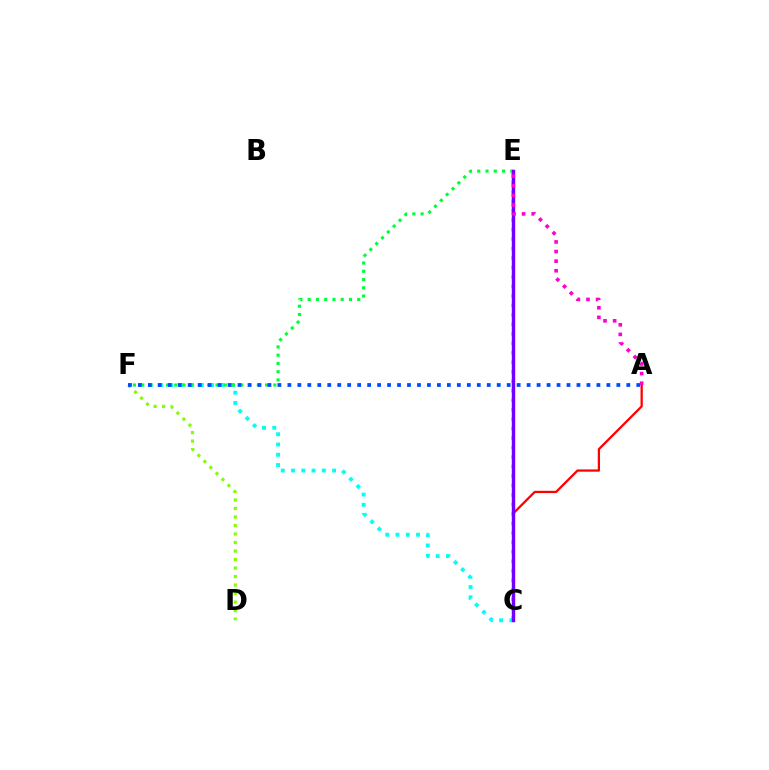{('A', 'C'): [{'color': '#ff0000', 'line_style': 'solid', 'thickness': 1.64}], ('C', 'F'): [{'color': '#00fff6', 'line_style': 'dotted', 'thickness': 2.79}], ('E', 'F'): [{'color': '#00ff39', 'line_style': 'dotted', 'thickness': 2.24}], ('C', 'E'): [{'color': '#ffbd00', 'line_style': 'dotted', 'thickness': 2.58}, {'color': '#7200ff', 'line_style': 'solid', 'thickness': 2.48}], ('D', 'F'): [{'color': '#84ff00', 'line_style': 'dotted', 'thickness': 2.31}], ('A', 'F'): [{'color': '#004bff', 'line_style': 'dotted', 'thickness': 2.71}], ('A', 'E'): [{'color': '#ff00cf', 'line_style': 'dotted', 'thickness': 2.61}]}